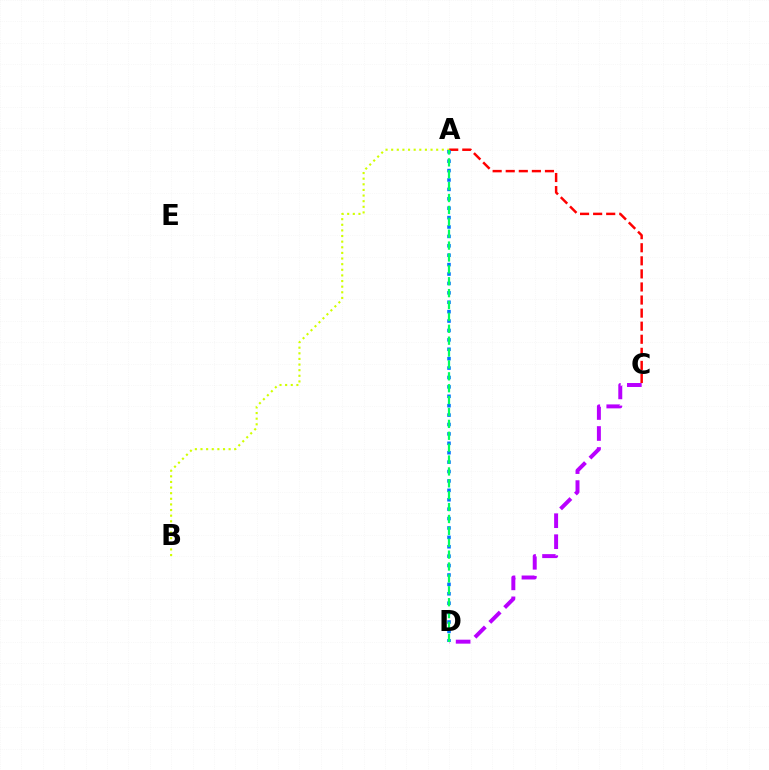{('C', 'D'): [{'color': '#b900ff', 'line_style': 'dashed', 'thickness': 2.85}], ('A', 'C'): [{'color': '#ff0000', 'line_style': 'dashed', 'thickness': 1.78}], ('A', 'B'): [{'color': '#d1ff00', 'line_style': 'dotted', 'thickness': 1.53}], ('A', 'D'): [{'color': '#0074ff', 'line_style': 'dotted', 'thickness': 2.56}, {'color': '#00ff5c', 'line_style': 'dashed', 'thickness': 1.61}]}